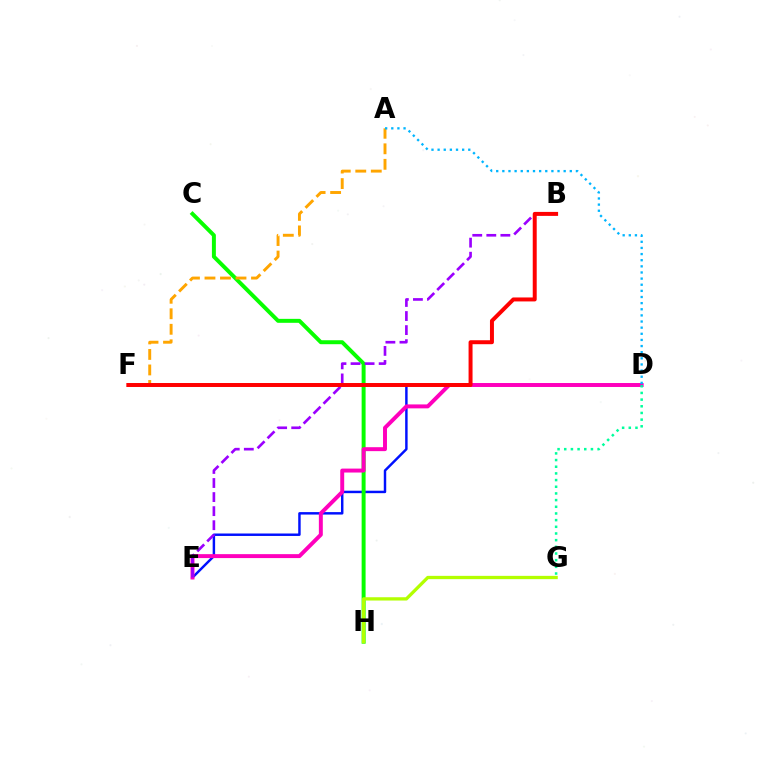{('D', 'E'): [{'color': '#0010ff', 'line_style': 'solid', 'thickness': 1.77}, {'color': '#ff00bd', 'line_style': 'solid', 'thickness': 2.84}], ('C', 'H'): [{'color': '#08ff00', 'line_style': 'solid', 'thickness': 2.85}], ('D', 'G'): [{'color': '#00ff9d', 'line_style': 'dotted', 'thickness': 1.81}], ('B', 'E'): [{'color': '#9b00ff', 'line_style': 'dashed', 'thickness': 1.91}], ('A', 'F'): [{'color': '#ffa500', 'line_style': 'dashed', 'thickness': 2.11}], ('G', 'H'): [{'color': '#b3ff00', 'line_style': 'solid', 'thickness': 2.37}], ('B', 'F'): [{'color': '#ff0000', 'line_style': 'solid', 'thickness': 2.86}], ('A', 'D'): [{'color': '#00b5ff', 'line_style': 'dotted', 'thickness': 1.67}]}